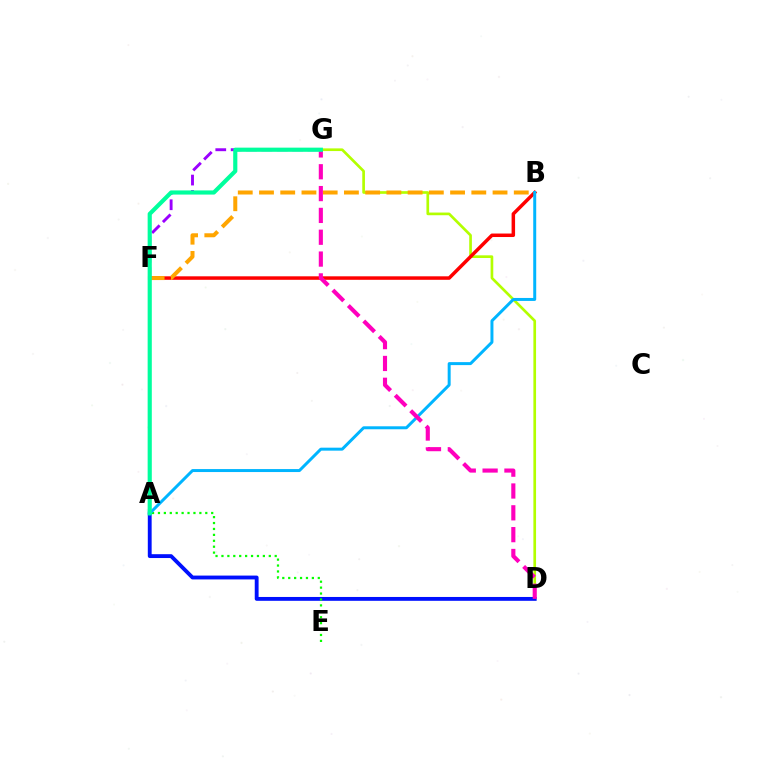{('D', 'G'): [{'color': '#b3ff00', 'line_style': 'solid', 'thickness': 1.93}, {'color': '#ff00bd', 'line_style': 'dashed', 'thickness': 2.97}], ('B', 'F'): [{'color': '#ff0000', 'line_style': 'solid', 'thickness': 2.52}, {'color': '#ffa500', 'line_style': 'dashed', 'thickness': 2.88}], ('A', 'D'): [{'color': '#0010ff', 'line_style': 'solid', 'thickness': 2.77}], ('F', 'G'): [{'color': '#9b00ff', 'line_style': 'dashed', 'thickness': 2.09}], ('A', 'E'): [{'color': '#08ff00', 'line_style': 'dotted', 'thickness': 1.61}], ('A', 'B'): [{'color': '#00b5ff', 'line_style': 'solid', 'thickness': 2.14}], ('A', 'G'): [{'color': '#00ff9d', 'line_style': 'solid', 'thickness': 2.99}]}